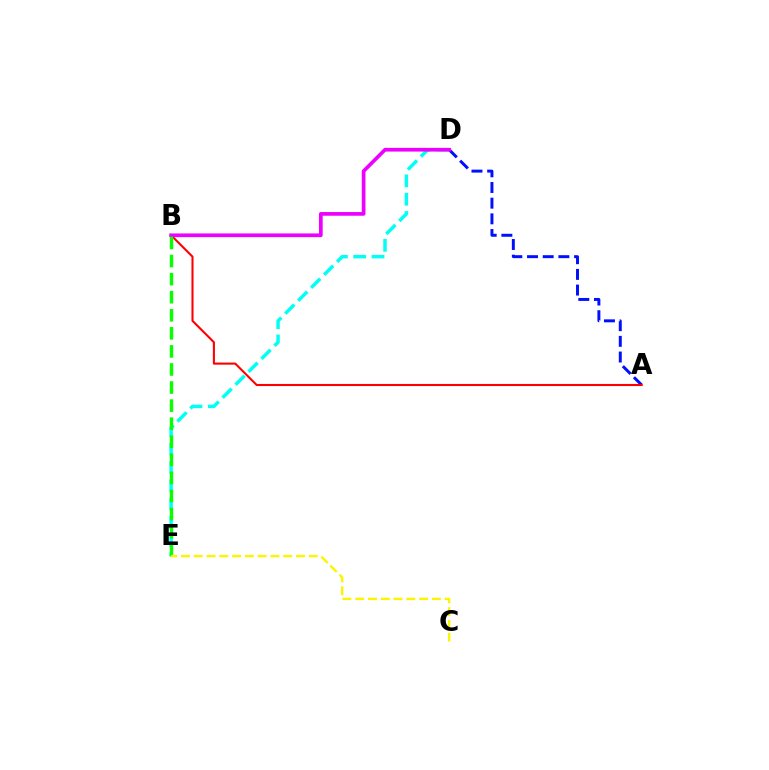{('A', 'D'): [{'color': '#0010ff', 'line_style': 'dashed', 'thickness': 2.13}], ('D', 'E'): [{'color': '#00fff6', 'line_style': 'dashed', 'thickness': 2.49}], ('A', 'B'): [{'color': '#ff0000', 'line_style': 'solid', 'thickness': 1.5}], ('B', 'D'): [{'color': '#ee00ff', 'line_style': 'solid', 'thickness': 2.66}], ('B', 'E'): [{'color': '#08ff00', 'line_style': 'dashed', 'thickness': 2.45}], ('C', 'E'): [{'color': '#fcf500', 'line_style': 'dashed', 'thickness': 1.74}]}